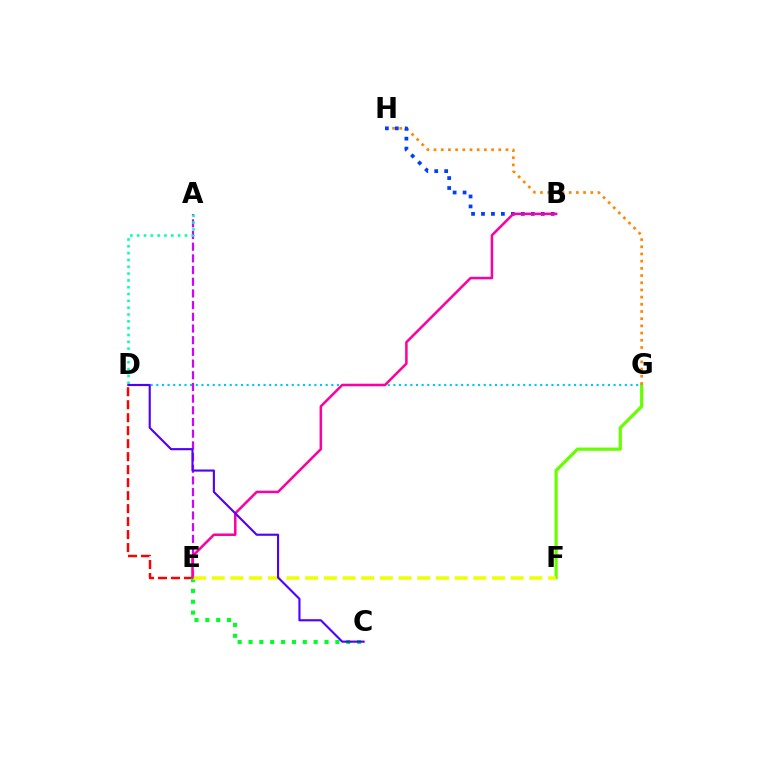{('D', 'E'): [{'color': '#ff0000', 'line_style': 'dashed', 'thickness': 1.76}], ('F', 'G'): [{'color': '#66ff00', 'line_style': 'solid', 'thickness': 2.3}], ('D', 'G'): [{'color': '#00c7ff', 'line_style': 'dotted', 'thickness': 1.53}], ('G', 'H'): [{'color': '#ff8800', 'line_style': 'dotted', 'thickness': 1.95}], ('A', 'E'): [{'color': '#d600ff', 'line_style': 'dashed', 'thickness': 1.59}], ('B', 'H'): [{'color': '#003fff', 'line_style': 'dotted', 'thickness': 2.7}], ('C', 'E'): [{'color': '#00ff27', 'line_style': 'dotted', 'thickness': 2.95}], ('E', 'F'): [{'color': '#eeff00', 'line_style': 'dashed', 'thickness': 2.54}], ('B', 'E'): [{'color': '#ff00a0', 'line_style': 'solid', 'thickness': 1.82}], ('A', 'D'): [{'color': '#00ffaf', 'line_style': 'dotted', 'thickness': 1.85}], ('C', 'D'): [{'color': '#4f00ff', 'line_style': 'solid', 'thickness': 1.53}]}